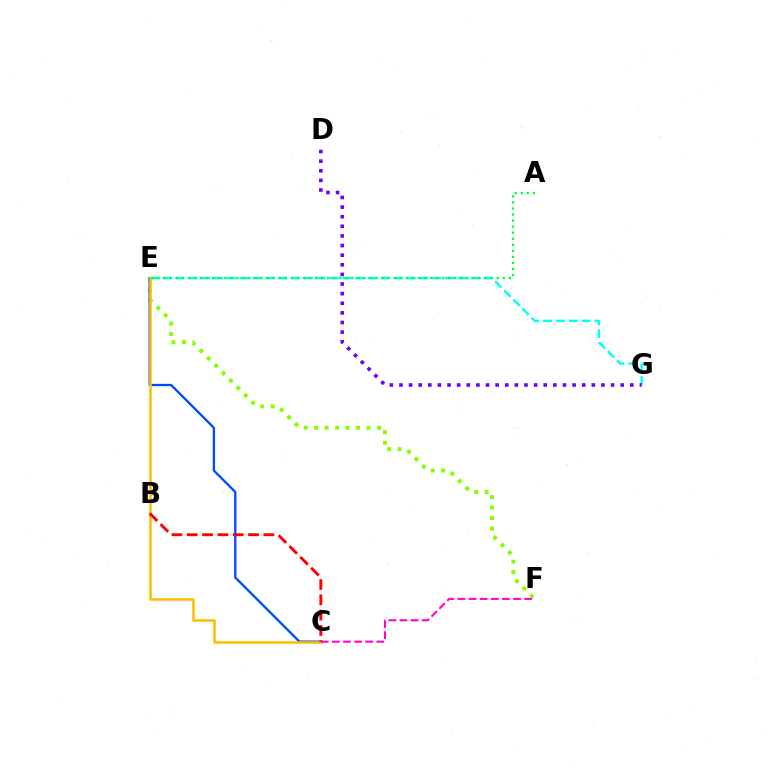{('E', 'F'): [{'color': '#84ff00', 'line_style': 'dotted', 'thickness': 2.85}], ('C', 'E'): [{'color': '#004bff', 'line_style': 'solid', 'thickness': 1.67}, {'color': '#ffbd00', 'line_style': 'solid', 'thickness': 1.82}], ('E', 'G'): [{'color': '#00fff6', 'line_style': 'dashed', 'thickness': 1.75}], ('C', 'F'): [{'color': '#ff00cf', 'line_style': 'dashed', 'thickness': 1.51}], ('A', 'E'): [{'color': '#00ff39', 'line_style': 'dotted', 'thickness': 1.65}], ('D', 'G'): [{'color': '#7200ff', 'line_style': 'dotted', 'thickness': 2.61}], ('B', 'C'): [{'color': '#ff0000', 'line_style': 'dashed', 'thickness': 2.08}]}